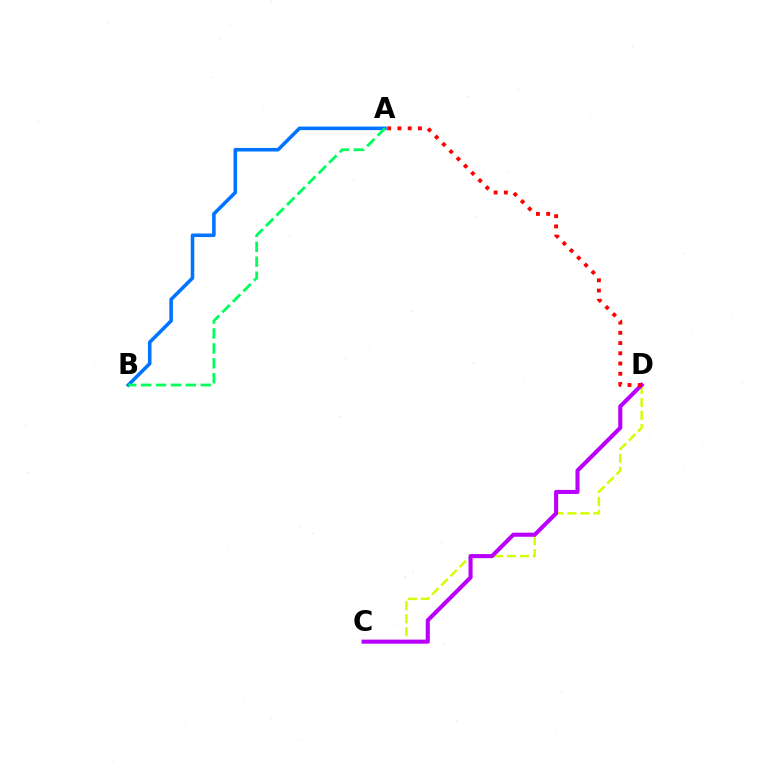{('C', 'D'): [{'color': '#d1ff00', 'line_style': 'dashed', 'thickness': 1.76}, {'color': '#b900ff', 'line_style': 'solid', 'thickness': 2.94}], ('A', 'D'): [{'color': '#ff0000', 'line_style': 'dotted', 'thickness': 2.78}], ('A', 'B'): [{'color': '#0074ff', 'line_style': 'solid', 'thickness': 2.56}, {'color': '#00ff5c', 'line_style': 'dashed', 'thickness': 2.03}]}